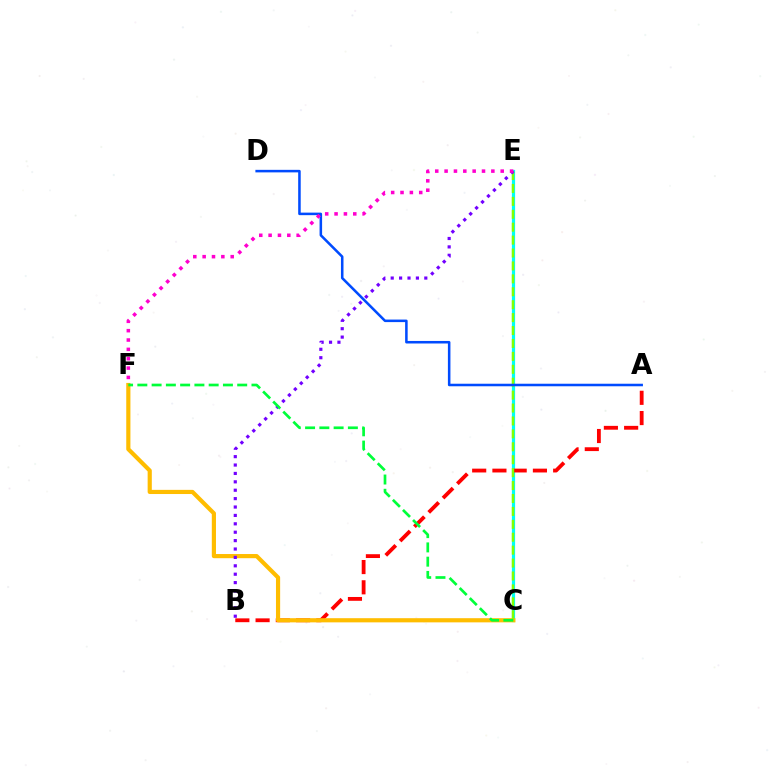{('C', 'E'): [{'color': '#00fff6', 'line_style': 'solid', 'thickness': 2.31}, {'color': '#84ff00', 'line_style': 'dashed', 'thickness': 1.75}], ('A', 'B'): [{'color': '#ff0000', 'line_style': 'dashed', 'thickness': 2.75}], ('C', 'F'): [{'color': '#ffbd00', 'line_style': 'solid', 'thickness': 3.0}, {'color': '#00ff39', 'line_style': 'dashed', 'thickness': 1.94}], ('A', 'D'): [{'color': '#004bff', 'line_style': 'solid', 'thickness': 1.83}], ('B', 'E'): [{'color': '#7200ff', 'line_style': 'dotted', 'thickness': 2.28}], ('E', 'F'): [{'color': '#ff00cf', 'line_style': 'dotted', 'thickness': 2.54}]}